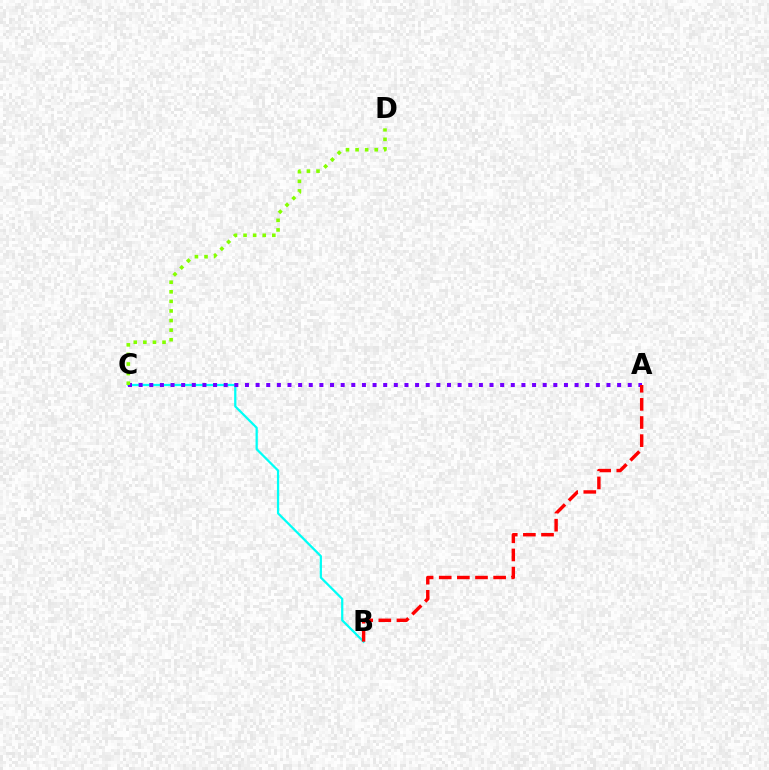{('B', 'C'): [{'color': '#00fff6', 'line_style': 'solid', 'thickness': 1.62}], ('A', 'C'): [{'color': '#7200ff', 'line_style': 'dotted', 'thickness': 2.89}], ('C', 'D'): [{'color': '#84ff00', 'line_style': 'dotted', 'thickness': 2.6}], ('A', 'B'): [{'color': '#ff0000', 'line_style': 'dashed', 'thickness': 2.46}]}